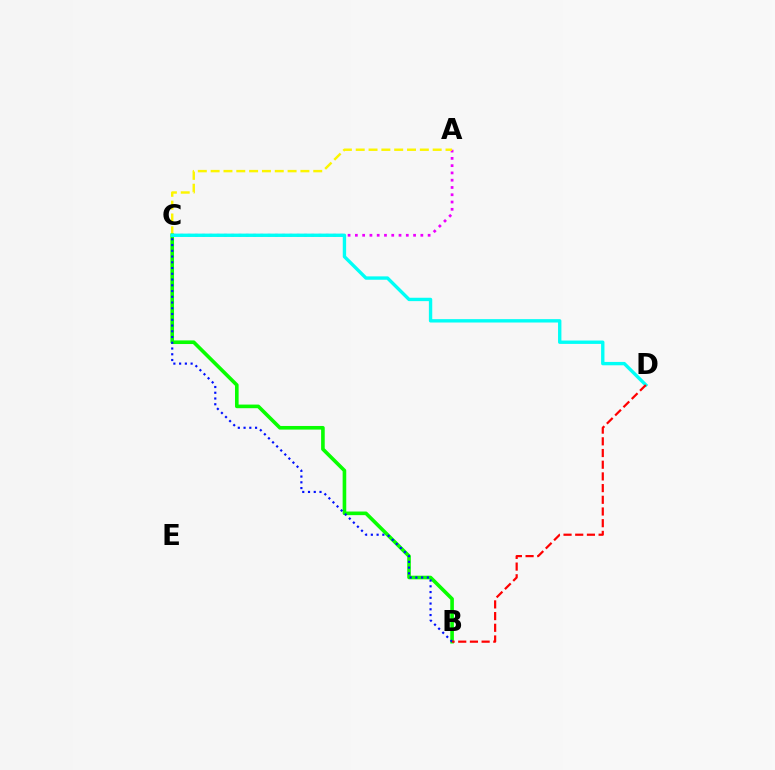{('A', 'C'): [{'color': '#ee00ff', 'line_style': 'dotted', 'thickness': 1.98}, {'color': '#fcf500', 'line_style': 'dashed', 'thickness': 1.74}], ('B', 'C'): [{'color': '#08ff00', 'line_style': 'solid', 'thickness': 2.61}, {'color': '#0010ff', 'line_style': 'dotted', 'thickness': 1.56}], ('C', 'D'): [{'color': '#00fff6', 'line_style': 'solid', 'thickness': 2.43}], ('B', 'D'): [{'color': '#ff0000', 'line_style': 'dashed', 'thickness': 1.59}]}